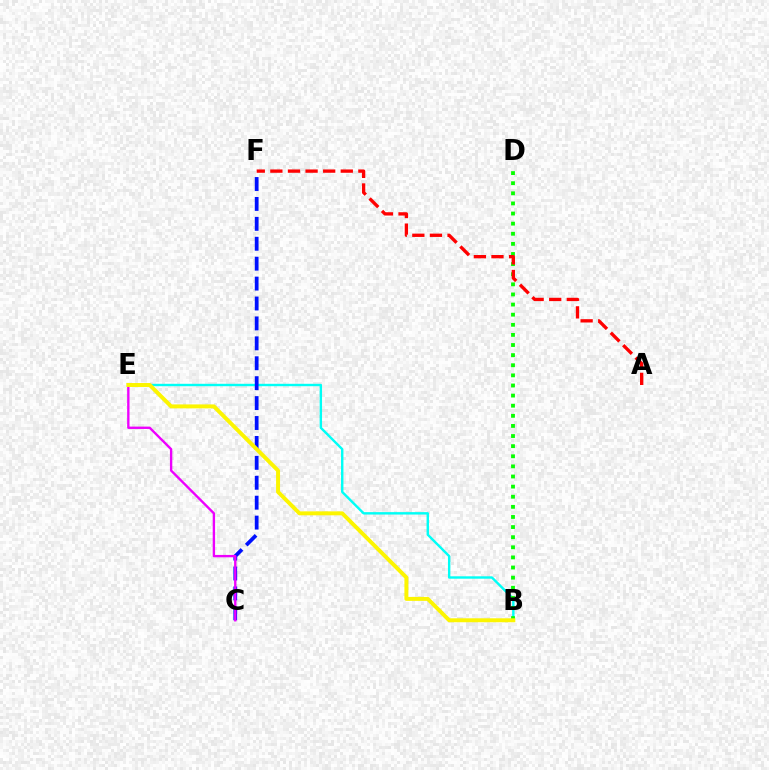{('B', 'E'): [{'color': '#00fff6', 'line_style': 'solid', 'thickness': 1.73}, {'color': '#fcf500', 'line_style': 'solid', 'thickness': 2.85}], ('B', 'D'): [{'color': '#08ff00', 'line_style': 'dotted', 'thickness': 2.75}], ('A', 'F'): [{'color': '#ff0000', 'line_style': 'dashed', 'thickness': 2.39}], ('C', 'F'): [{'color': '#0010ff', 'line_style': 'dashed', 'thickness': 2.71}], ('C', 'E'): [{'color': '#ee00ff', 'line_style': 'solid', 'thickness': 1.7}]}